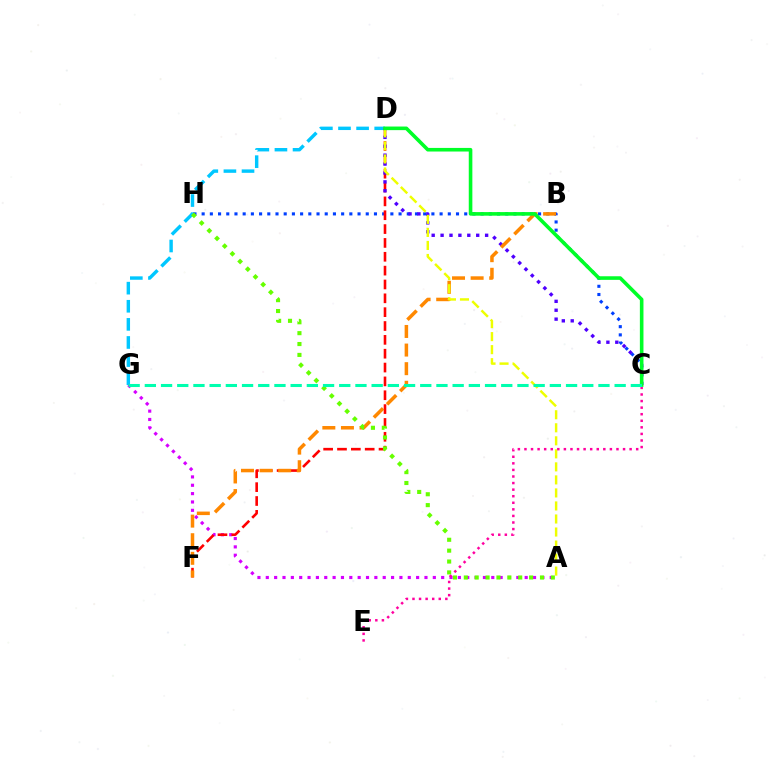{('D', 'G'): [{'color': '#00c7ff', 'line_style': 'dashed', 'thickness': 2.46}], ('C', 'H'): [{'color': '#003fff', 'line_style': 'dotted', 'thickness': 2.23}], ('A', 'G'): [{'color': '#d600ff', 'line_style': 'dotted', 'thickness': 2.27}], ('D', 'F'): [{'color': '#ff0000', 'line_style': 'dashed', 'thickness': 1.88}], ('C', 'D'): [{'color': '#4f00ff', 'line_style': 'dotted', 'thickness': 2.42}, {'color': '#00ff27', 'line_style': 'solid', 'thickness': 2.59}], ('B', 'F'): [{'color': '#ff8800', 'line_style': 'dashed', 'thickness': 2.53}], ('A', 'H'): [{'color': '#66ff00', 'line_style': 'dotted', 'thickness': 2.96}], ('A', 'D'): [{'color': '#eeff00', 'line_style': 'dashed', 'thickness': 1.77}], ('C', 'E'): [{'color': '#ff00a0', 'line_style': 'dotted', 'thickness': 1.79}], ('C', 'G'): [{'color': '#00ffaf', 'line_style': 'dashed', 'thickness': 2.2}]}